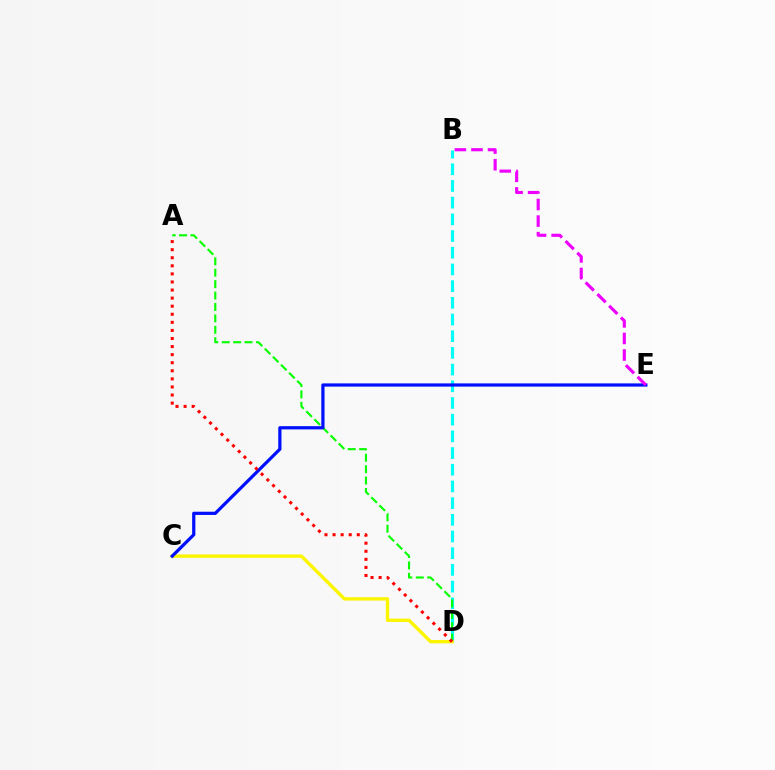{('B', 'D'): [{'color': '#00fff6', 'line_style': 'dashed', 'thickness': 2.27}], ('A', 'D'): [{'color': '#08ff00', 'line_style': 'dashed', 'thickness': 1.55}, {'color': '#ff0000', 'line_style': 'dotted', 'thickness': 2.19}], ('C', 'D'): [{'color': '#fcf500', 'line_style': 'solid', 'thickness': 2.42}], ('C', 'E'): [{'color': '#0010ff', 'line_style': 'solid', 'thickness': 2.32}], ('B', 'E'): [{'color': '#ee00ff', 'line_style': 'dashed', 'thickness': 2.25}]}